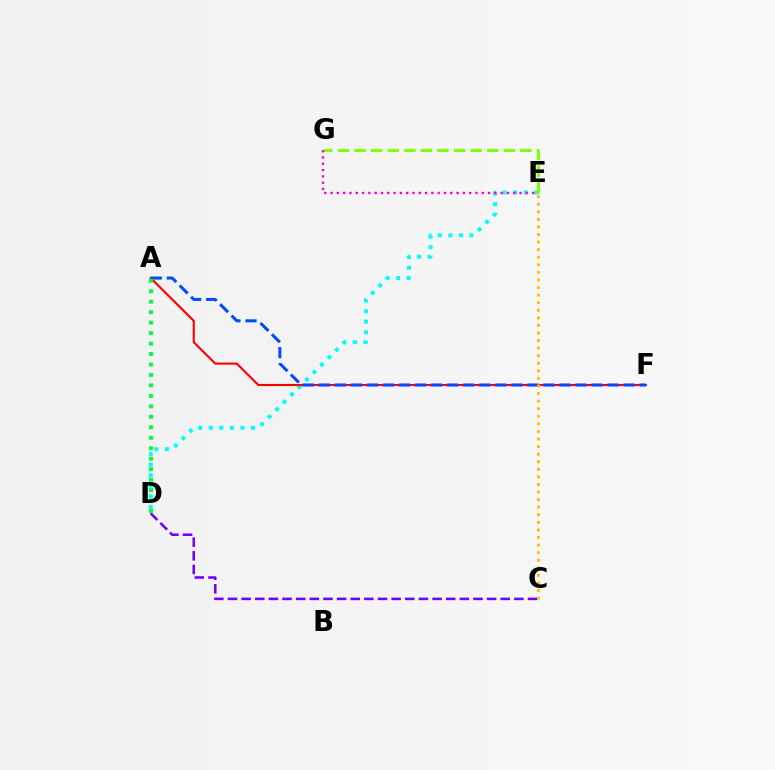{('C', 'D'): [{'color': '#7200ff', 'line_style': 'dashed', 'thickness': 1.85}], ('D', 'E'): [{'color': '#00fff6', 'line_style': 'dotted', 'thickness': 2.87}], ('A', 'F'): [{'color': '#ff0000', 'line_style': 'solid', 'thickness': 1.52}, {'color': '#004bff', 'line_style': 'dashed', 'thickness': 2.18}], ('E', 'G'): [{'color': '#84ff00', 'line_style': 'dashed', 'thickness': 2.25}, {'color': '#ff00cf', 'line_style': 'dotted', 'thickness': 1.71}], ('A', 'D'): [{'color': '#00ff39', 'line_style': 'dotted', 'thickness': 2.84}], ('C', 'E'): [{'color': '#ffbd00', 'line_style': 'dotted', 'thickness': 2.06}]}